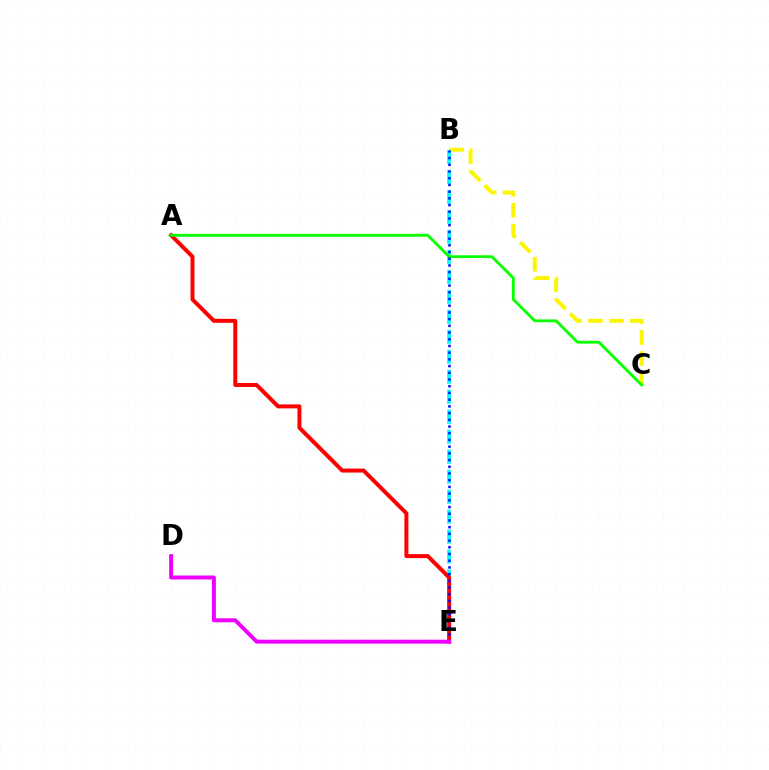{('B', 'C'): [{'color': '#fcf500', 'line_style': 'dashed', 'thickness': 2.85}], ('B', 'E'): [{'color': '#00fff6', 'line_style': 'dashed', 'thickness': 2.71}, {'color': '#0010ff', 'line_style': 'dotted', 'thickness': 1.82}], ('A', 'E'): [{'color': '#ff0000', 'line_style': 'solid', 'thickness': 2.87}], ('A', 'C'): [{'color': '#08ff00', 'line_style': 'solid', 'thickness': 2.03}], ('D', 'E'): [{'color': '#ee00ff', 'line_style': 'solid', 'thickness': 2.84}]}